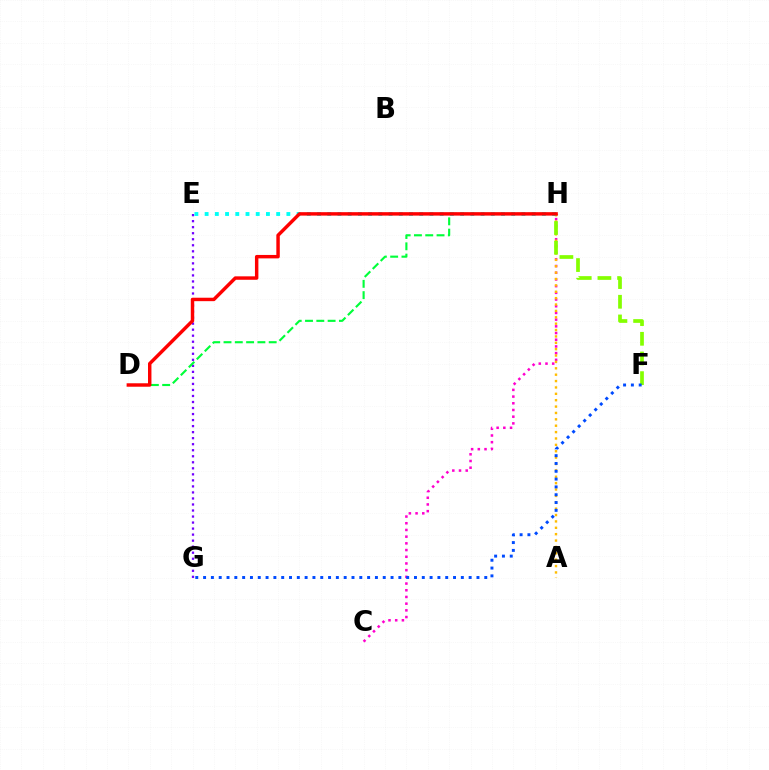{('C', 'H'): [{'color': '#ff00cf', 'line_style': 'dotted', 'thickness': 1.82}], ('E', 'G'): [{'color': '#7200ff', 'line_style': 'dotted', 'thickness': 1.64}], ('A', 'H'): [{'color': '#ffbd00', 'line_style': 'dotted', 'thickness': 1.73}], ('E', 'H'): [{'color': '#00fff6', 'line_style': 'dotted', 'thickness': 2.78}], ('F', 'H'): [{'color': '#84ff00', 'line_style': 'dashed', 'thickness': 2.67}], ('F', 'G'): [{'color': '#004bff', 'line_style': 'dotted', 'thickness': 2.12}], ('D', 'H'): [{'color': '#00ff39', 'line_style': 'dashed', 'thickness': 1.53}, {'color': '#ff0000', 'line_style': 'solid', 'thickness': 2.48}]}